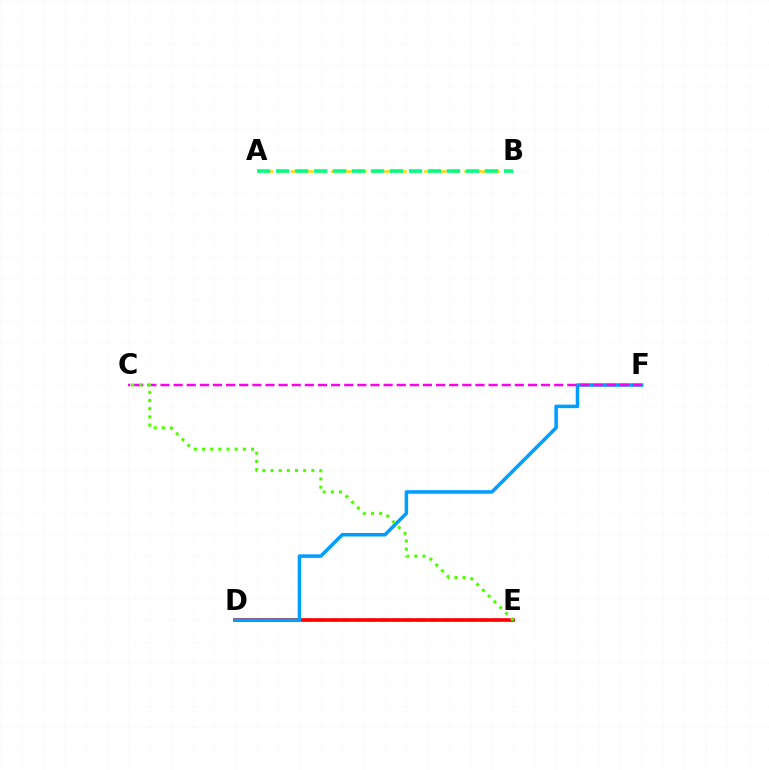{('D', 'E'): [{'color': '#3700ff', 'line_style': 'dashed', 'thickness': 1.7}, {'color': '#ff0000', 'line_style': 'solid', 'thickness': 2.6}], ('D', 'F'): [{'color': '#009eff', 'line_style': 'solid', 'thickness': 2.54}], ('C', 'F'): [{'color': '#ff00ed', 'line_style': 'dashed', 'thickness': 1.78}], ('A', 'B'): [{'color': '#ffd500', 'line_style': 'dashed', 'thickness': 1.81}, {'color': '#00ff86', 'line_style': 'dashed', 'thickness': 2.58}], ('C', 'E'): [{'color': '#4fff00', 'line_style': 'dotted', 'thickness': 2.22}]}